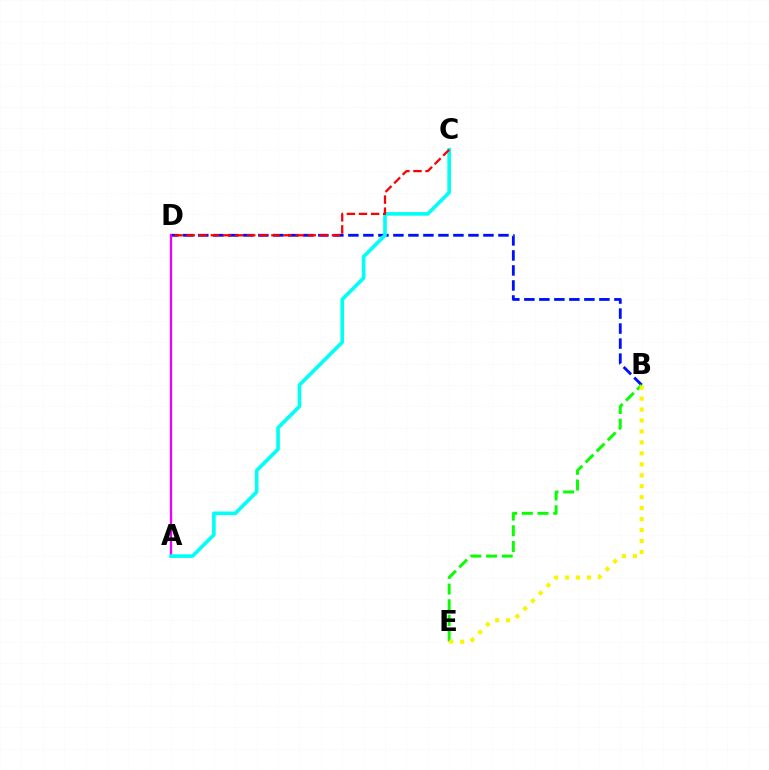{('B', 'D'): [{'color': '#0010ff', 'line_style': 'dashed', 'thickness': 2.04}], ('B', 'E'): [{'color': '#08ff00', 'line_style': 'dashed', 'thickness': 2.13}, {'color': '#fcf500', 'line_style': 'dotted', 'thickness': 2.98}], ('A', 'D'): [{'color': '#ee00ff', 'line_style': 'solid', 'thickness': 1.66}], ('A', 'C'): [{'color': '#00fff6', 'line_style': 'solid', 'thickness': 2.63}], ('C', 'D'): [{'color': '#ff0000', 'line_style': 'dashed', 'thickness': 1.64}]}